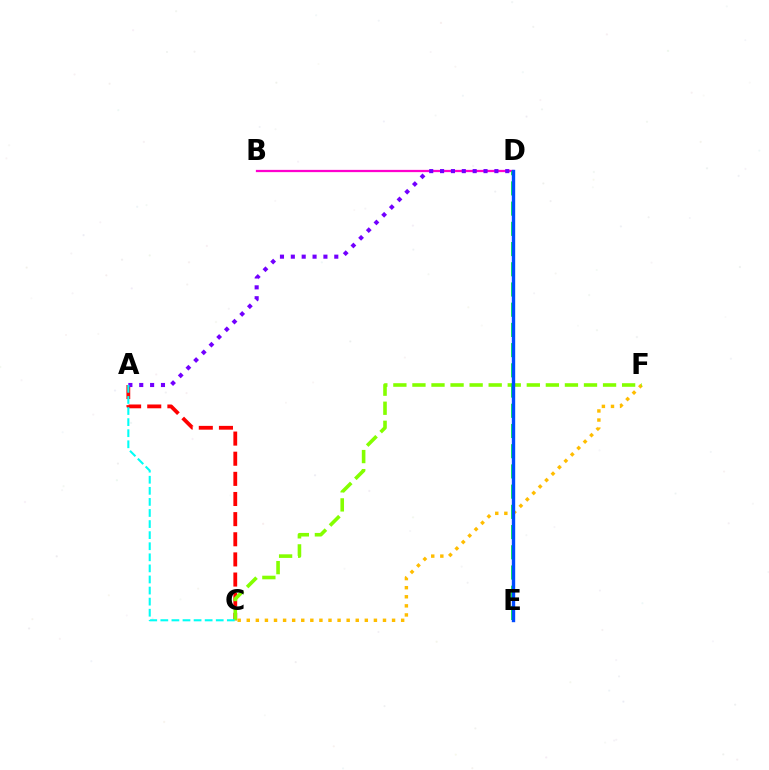{('A', 'C'): [{'color': '#ff0000', 'line_style': 'dashed', 'thickness': 2.74}, {'color': '#00fff6', 'line_style': 'dashed', 'thickness': 1.51}], ('C', 'F'): [{'color': '#ffbd00', 'line_style': 'dotted', 'thickness': 2.47}, {'color': '#84ff00', 'line_style': 'dashed', 'thickness': 2.59}], ('B', 'D'): [{'color': '#ff00cf', 'line_style': 'solid', 'thickness': 1.63}], ('A', 'D'): [{'color': '#7200ff', 'line_style': 'dotted', 'thickness': 2.95}], ('D', 'E'): [{'color': '#00ff39', 'line_style': 'dashed', 'thickness': 2.75}, {'color': '#004bff', 'line_style': 'solid', 'thickness': 2.43}]}